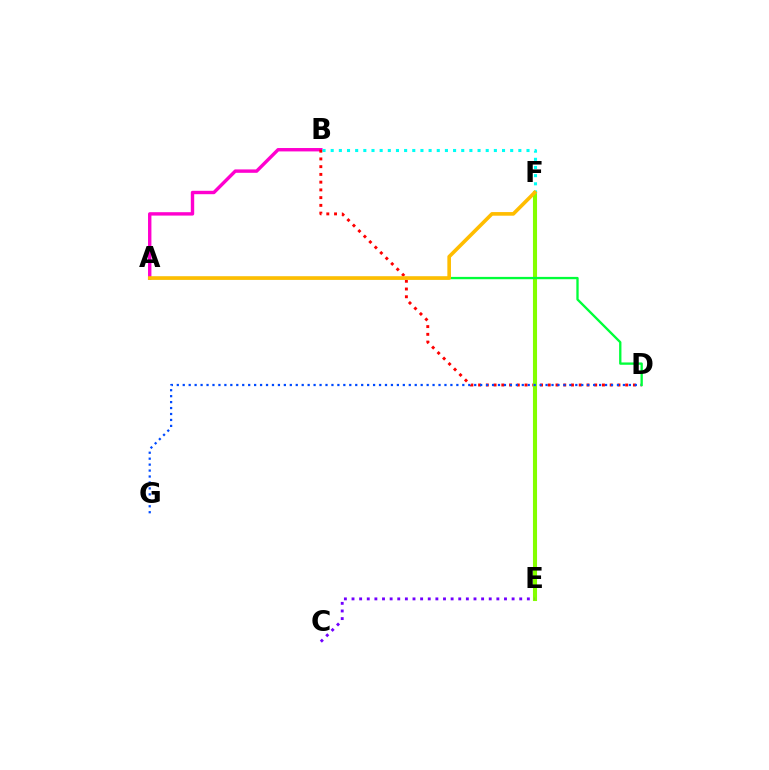{('A', 'B'): [{'color': '#ff00cf', 'line_style': 'solid', 'thickness': 2.44}], ('B', 'D'): [{'color': '#ff0000', 'line_style': 'dotted', 'thickness': 2.1}], ('E', 'F'): [{'color': '#84ff00', 'line_style': 'solid', 'thickness': 2.94}], ('D', 'G'): [{'color': '#004bff', 'line_style': 'dotted', 'thickness': 1.62}], ('C', 'E'): [{'color': '#7200ff', 'line_style': 'dotted', 'thickness': 2.07}], ('A', 'D'): [{'color': '#00ff39', 'line_style': 'solid', 'thickness': 1.68}], ('B', 'F'): [{'color': '#00fff6', 'line_style': 'dotted', 'thickness': 2.22}], ('A', 'F'): [{'color': '#ffbd00', 'line_style': 'solid', 'thickness': 2.61}]}